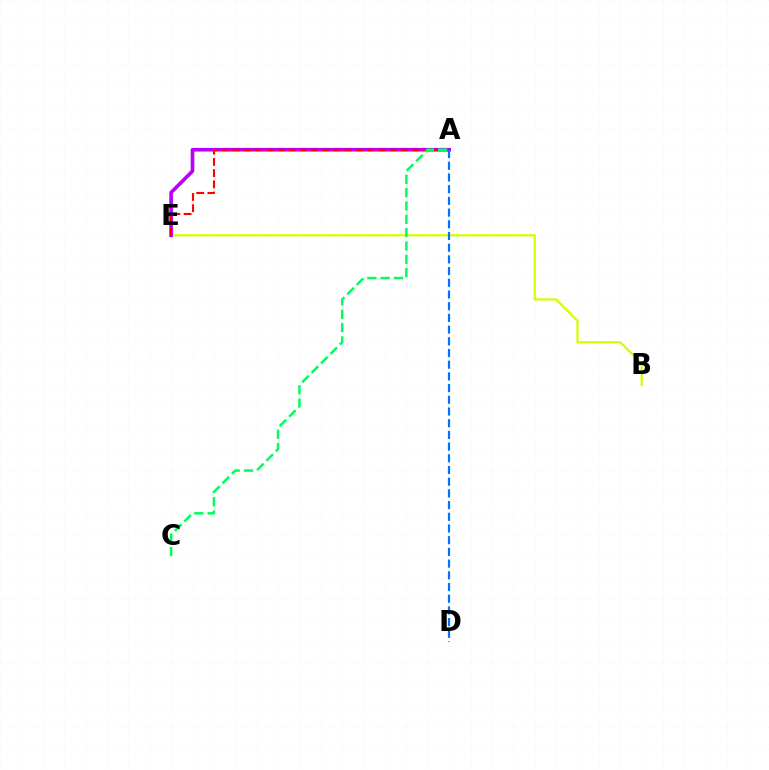{('B', 'E'): [{'color': '#d1ff00', 'line_style': 'solid', 'thickness': 1.59}], ('A', 'E'): [{'color': '#b900ff', 'line_style': 'solid', 'thickness': 2.63}, {'color': '#ff0000', 'line_style': 'dashed', 'thickness': 1.52}], ('A', 'C'): [{'color': '#00ff5c', 'line_style': 'dashed', 'thickness': 1.81}], ('A', 'D'): [{'color': '#0074ff', 'line_style': 'dashed', 'thickness': 1.59}]}